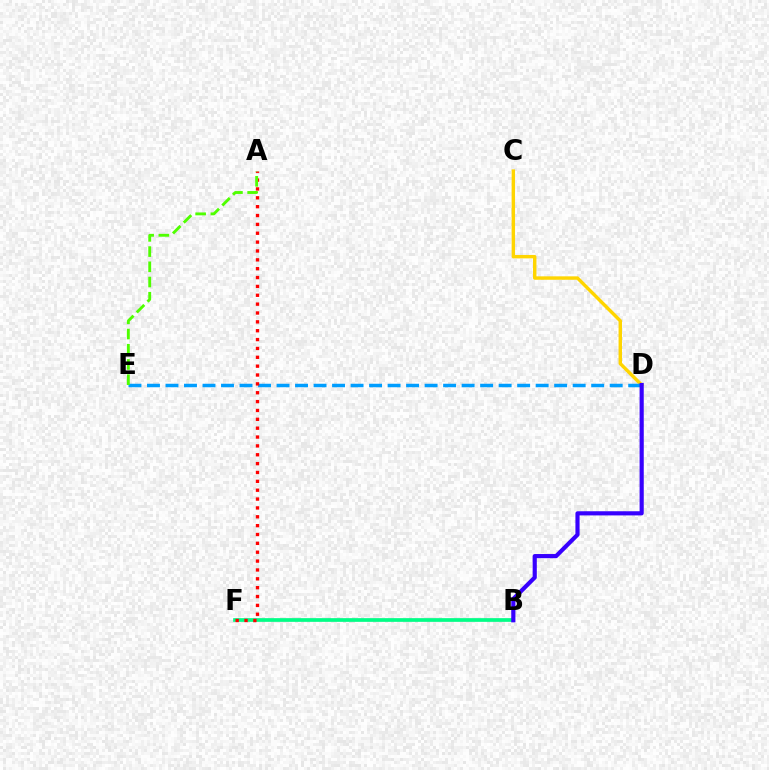{('B', 'F'): [{'color': '#ff00ed', 'line_style': 'solid', 'thickness': 1.54}, {'color': '#00ff86', 'line_style': 'solid', 'thickness': 2.66}], ('C', 'D'): [{'color': '#ffd500', 'line_style': 'solid', 'thickness': 2.47}], ('D', 'E'): [{'color': '#009eff', 'line_style': 'dashed', 'thickness': 2.51}], ('B', 'D'): [{'color': '#3700ff', 'line_style': 'solid', 'thickness': 2.99}], ('A', 'F'): [{'color': '#ff0000', 'line_style': 'dotted', 'thickness': 2.41}], ('A', 'E'): [{'color': '#4fff00', 'line_style': 'dashed', 'thickness': 2.07}]}